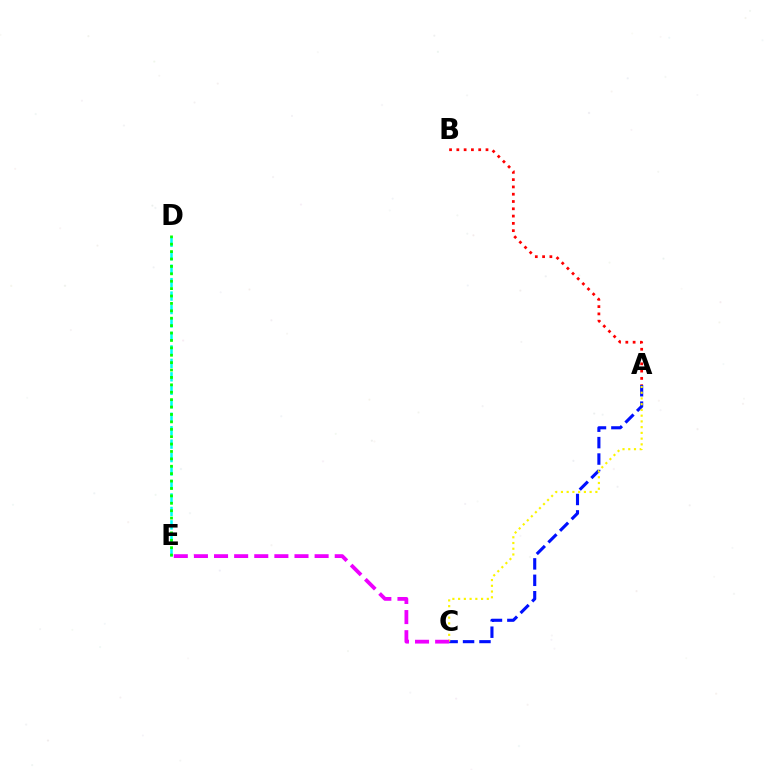{('A', 'C'): [{'color': '#0010ff', 'line_style': 'dashed', 'thickness': 2.23}, {'color': '#fcf500', 'line_style': 'dotted', 'thickness': 1.56}], ('D', 'E'): [{'color': '#00fff6', 'line_style': 'dashed', 'thickness': 1.83}, {'color': '#08ff00', 'line_style': 'dotted', 'thickness': 2.01}], ('C', 'E'): [{'color': '#ee00ff', 'line_style': 'dashed', 'thickness': 2.73}], ('A', 'B'): [{'color': '#ff0000', 'line_style': 'dotted', 'thickness': 1.98}]}